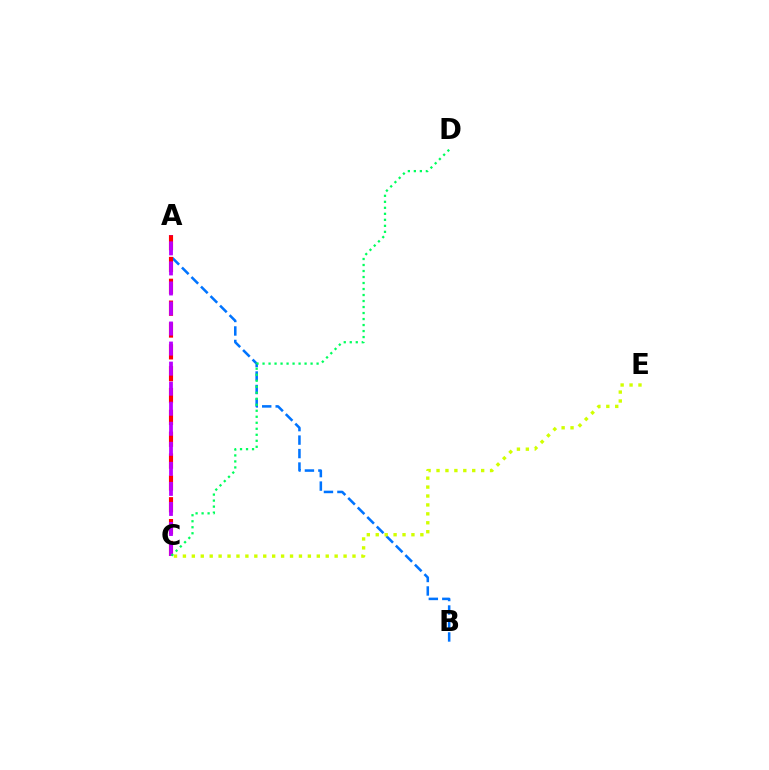{('A', 'B'): [{'color': '#0074ff', 'line_style': 'dashed', 'thickness': 1.83}], ('A', 'C'): [{'color': '#ff0000', 'line_style': 'dashed', 'thickness': 2.97}, {'color': '#b900ff', 'line_style': 'dashed', 'thickness': 2.72}], ('C', 'E'): [{'color': '#d1ff00', 'line_style': 'dotted', 'thickness': 2.43}], ('C', 'D'): [{'color': '#00ff5c', 'line_style': 'dotted', 'thickness': 1.63}]}